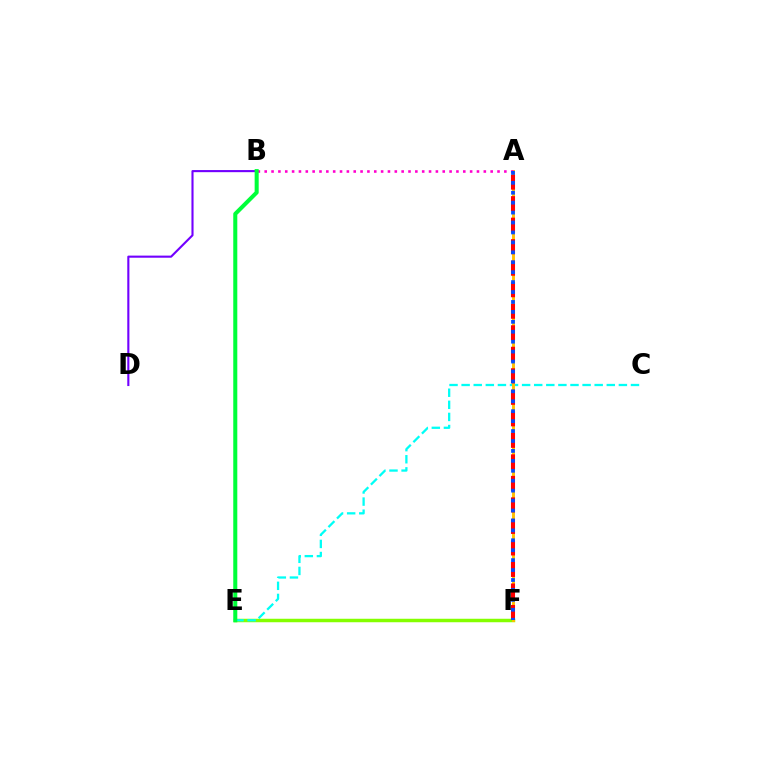{('E', 'F'): [{'color': '#84ff00', 'line_style': 'solid', 'thickness': 2.51}], ('C', 'E'): [{'color': '#00fff6', 'line_style': 'dashed', 'thickness': 1.64}], ('B', 'D'): [{'color': '#7200ff', 'line_style': 'solid', 'thickness': 1.52}], ('A', 'F'): [{'color': '#ffbd00', 'line_style': 'solid', 'thickness': 2.09}, {'color': '#ff0000', 'line_style': 'dashed', 'thickness': 2.92}, {'color': '#004bff', 'line_style': 'dotted', 'thickness': 2.7}], ('A', 'B'): [{'color': '#ff00cf', 'line_style': 'dotted', 'thickness': 1.86}], ('B', 'E'): [{'color': '#00ff39', 'line_style': 'solid', 'thickness': 2.91}]}